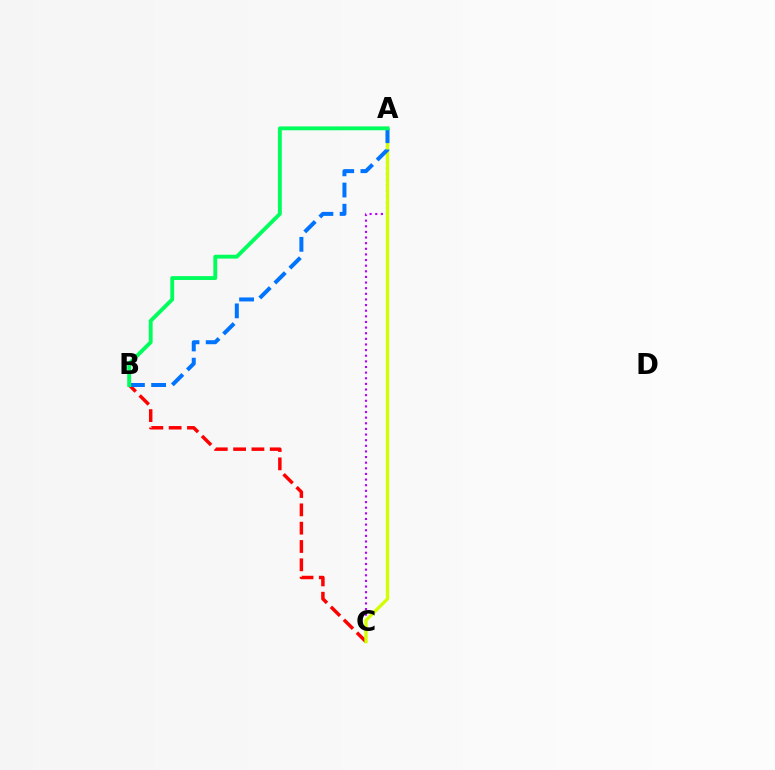{('B', 'C'): [{'color': '#ff0000', 'line_style': 'dashed', 'thickness': 2.49}], ('A', 'C'): [{'color': '#b900ff', 'line_style': 'dotted', 'thickness': 1.53}, {'color': '#d1ff00', 'line_style': 'solid', 'thickness': 2.37}], ('A', 'B'): [{'color': '#0074ff', 'line_style': 'dashed', 'thickness': 2.88}, {'color': '#00ff5c', 'line_style': 'solid', 'thickness': 2.78}]}